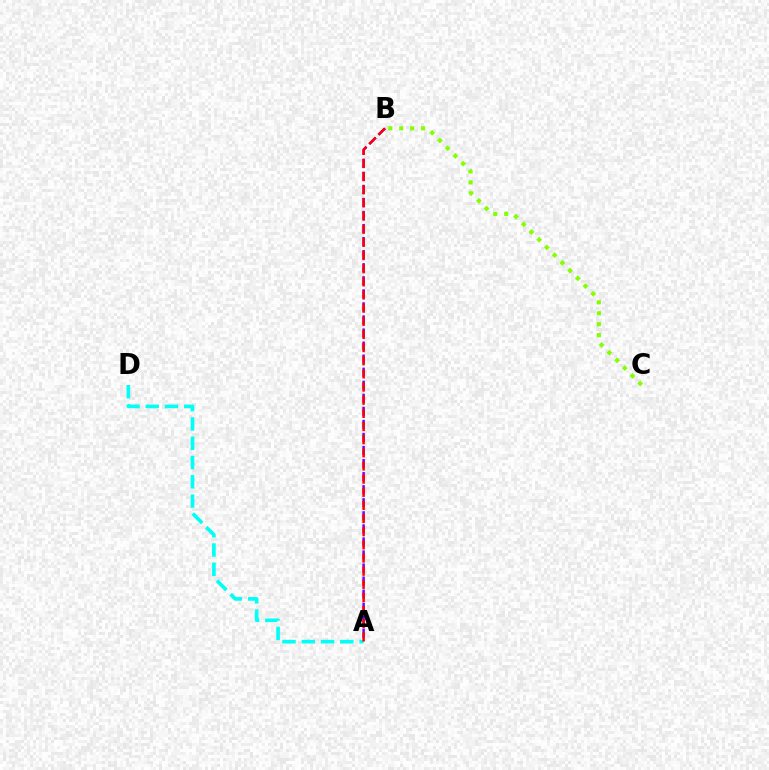{('A', 'D'): [{'color': '#00fff6', 'line_style': 'dashed', 'thickness': 2.62}], ('A', 'B'): [{'color': '#7200ff', 'line_style': 'dashed', 'thickness': 1.77}, {'color': '#ff0000', 'line_style': 'dashed', 'thickness': 1.79}], ('B', 'C'): [{'color': '#84ff00', 'line_style': 'dotted', 'thickness': 2.97}]}